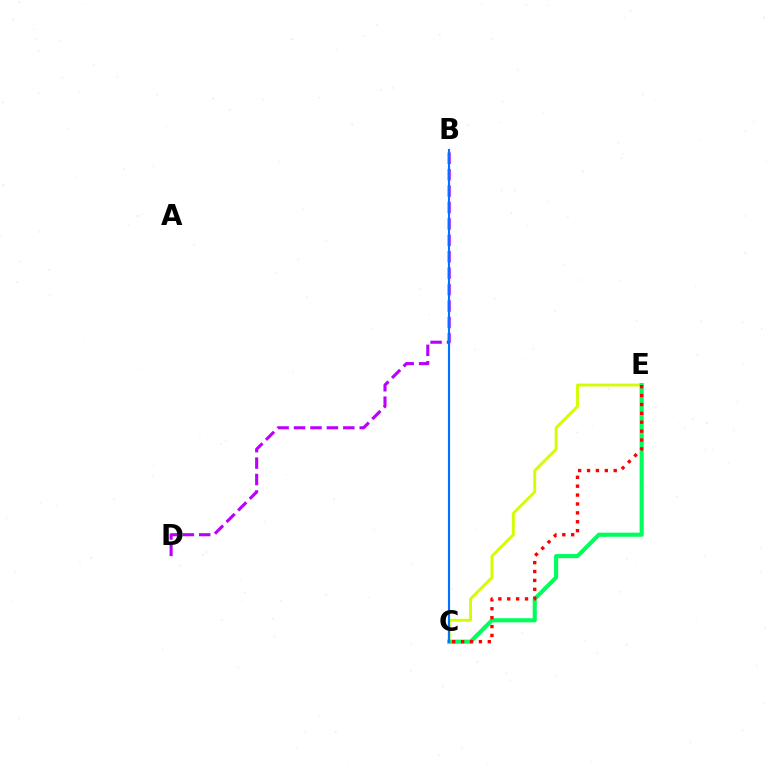{('B', 'D'): [{'color': '#b900ff', 'line_style': 'dashed', 'thickness': 2.23}], ('C', 'E'): [{'color': '#d1ff00', 'line_style': 'solid', 'thickness': 2.08}, {'color': '#00ff5c', 'line_style': 'solid', 'thickness': 2.96}, {'color': '#ff0000', 'line_style': 'dotted', 'thickness': 2.42}], ('B', 'C'): [{'color': '#0074ff', 'line_style': 'solid', 'thickness': 1.53}]}